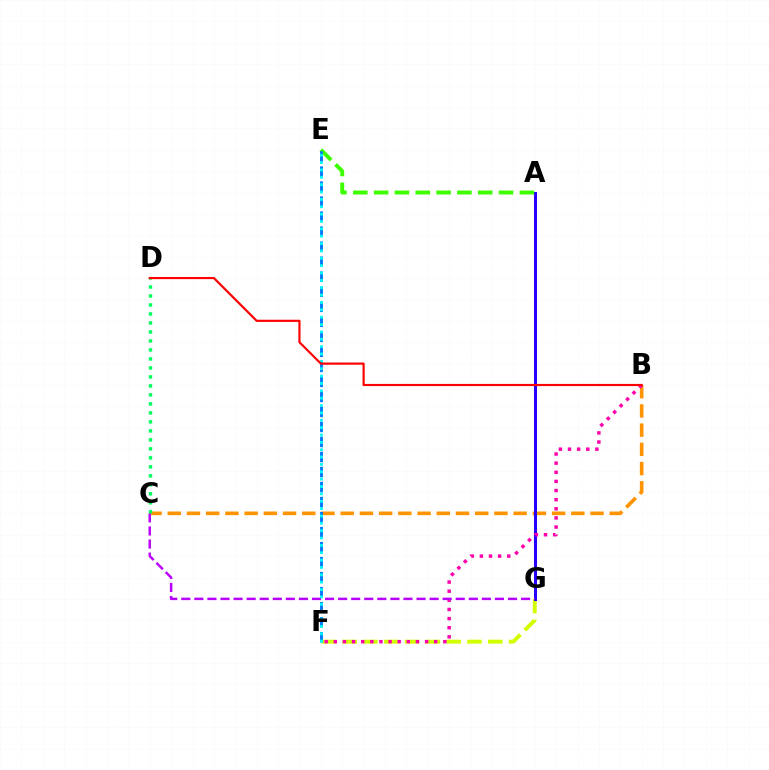{('F', 'G'): [{'color': '#d1ff00', 'line_style': 'dashed', 'thickness': 2.83}], ('B', 'C'): [{'color': '#ff9400', 'line_style': 'dashed', 'thickness': 2.61}], ('A', 'G'): [{'color': '#2500ff', 'line_style': 'solid', 'thickness': 2.18}], ('B', 'F'): [{'color': '#ff00ac', 'line_style': 'dotted', 'thickness': 2.48}], ('C', 'G'): [{'color': '#b900ff', 'line_style': 'dashed', 'thickness': 1.78}], ('A', 'E'): [{'color': '#3dff00', 'line_style': 'dashed', 'thickness': 2.83}], ('E', 'F'): [{'color': '#0074ff', 'line_style': 'dashed', 'thickness': 2.04}, {'color': '#00fff6', 'line_style': 'dotted', 'thickness': 2.0}], ('C', 'D'): [{'color': '#00ff5c', 'line_style': 'dotted', 'thickness': 2.44}], ('B', 'D'): [{'color': '#ff0000', 'line_style': 'solid', 'thickness': 1.56}]}